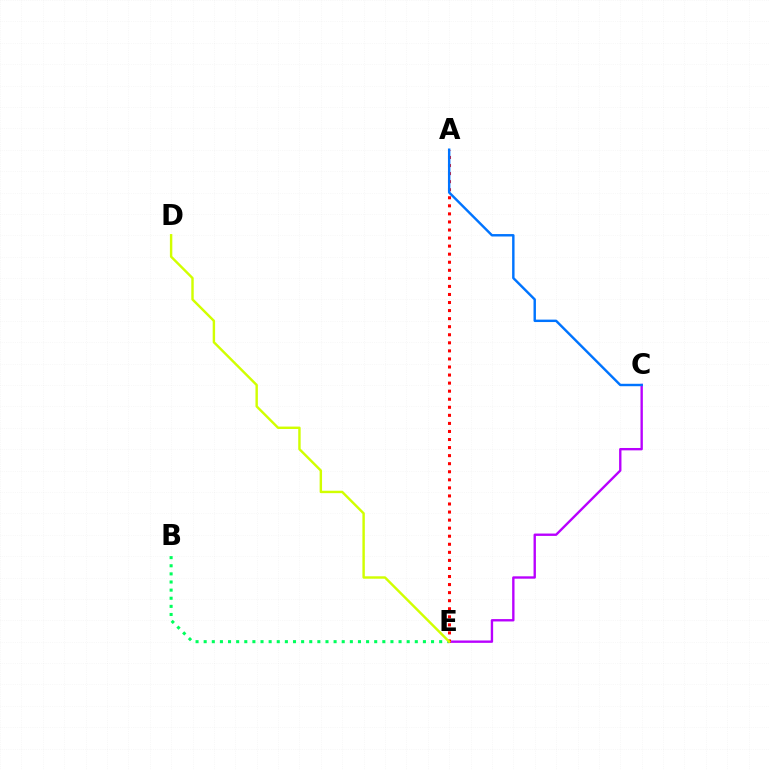{('B', 'E'): [{'color': '#00ff5c', 'line_style': 'dotted', 'thickness': 2.21}], ('C', 'E'): [{'color': '#b900ff', 'line_style': 'solid', 'thickness': 1.7}], ('A', 'E'): [{'color': '#ff0000', 'line_style': 'dotted', 'thickness': 2.19}], ('D', 'E'): [{'color': '#d1ff00', 'line_style': 'solid', 'thickness': 1.75}], ('A', 'C'): [{'color': '#0074ff', 'line_style': 'solid', 'thickness': 1.75}]}